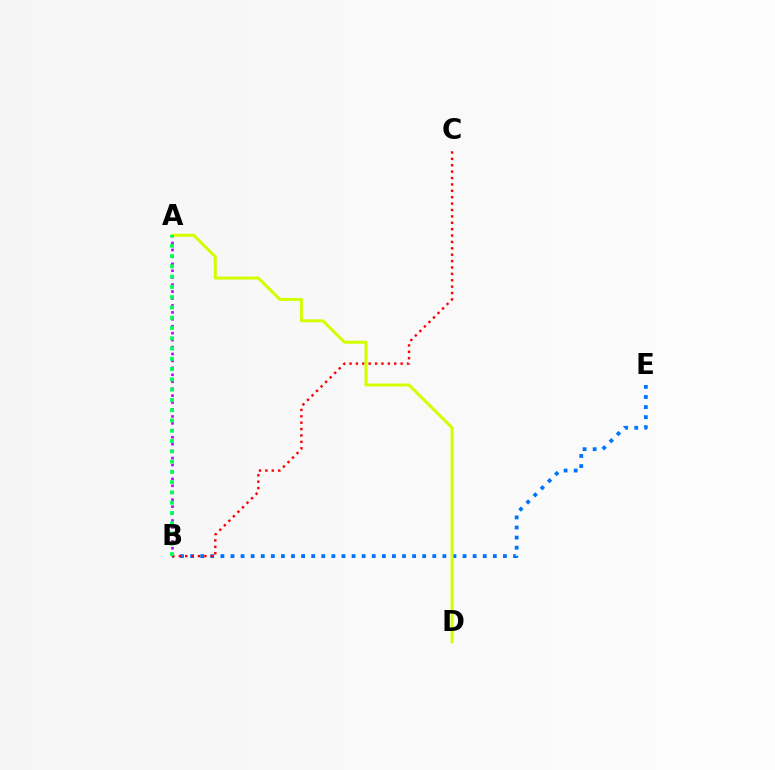{('A', 'B'): [{'color': '#b900ff', 'line_style': 'dotted', 'thickness': 1.88}, {'color': '#00ff5c', 'line_style': 'dotted', 'thickness': 2.79}], ('B', 'E'): [{'color': '#0074ff', 'line_style': 'dotted', 'thickness': 2.74}], ('B', 'C'): [{'color': '#ff0000', 'line_style': 'dotted', 'thickness': 1.74}], ('A', 'D'): [{'color': '#d1ff00', 'line_style': 'solid', 'thickness': 2.15}]}